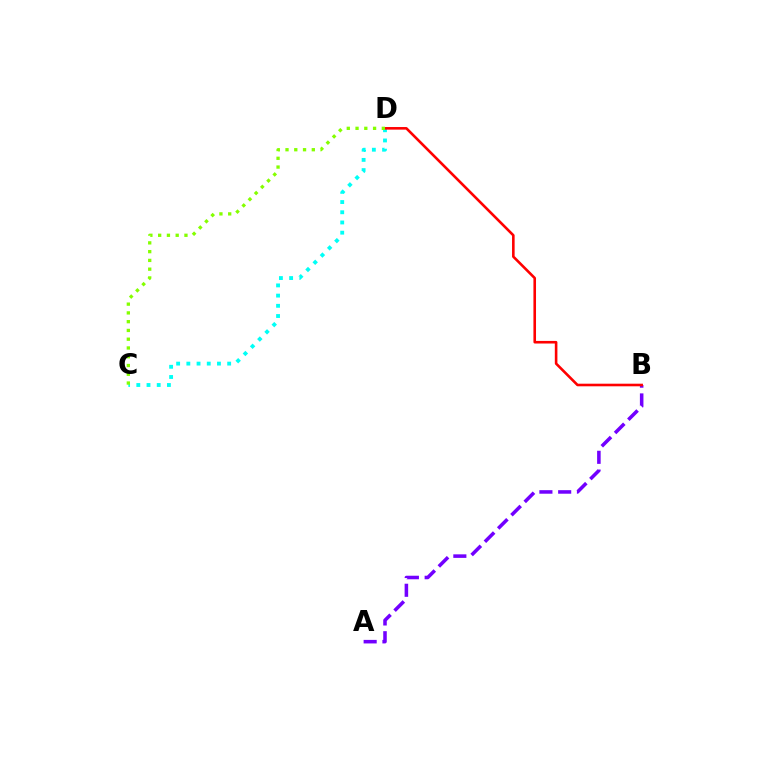{('A', 'B'): [{'color': '#7200ff', 'line_style': 'dashed', 'thickness': 2.55}], ('C', 'D'): [{'color': '#00fff6', 'line_style': 'dotted', 'thickness': 2.77}, {'color': '#84ff00', 'line_style': 'dotted', 'thickness': 2.38}], ('B', 'D'): [{'color': '#ff0000', 'line_style': 'solid', 'thickness': 1.87}]}